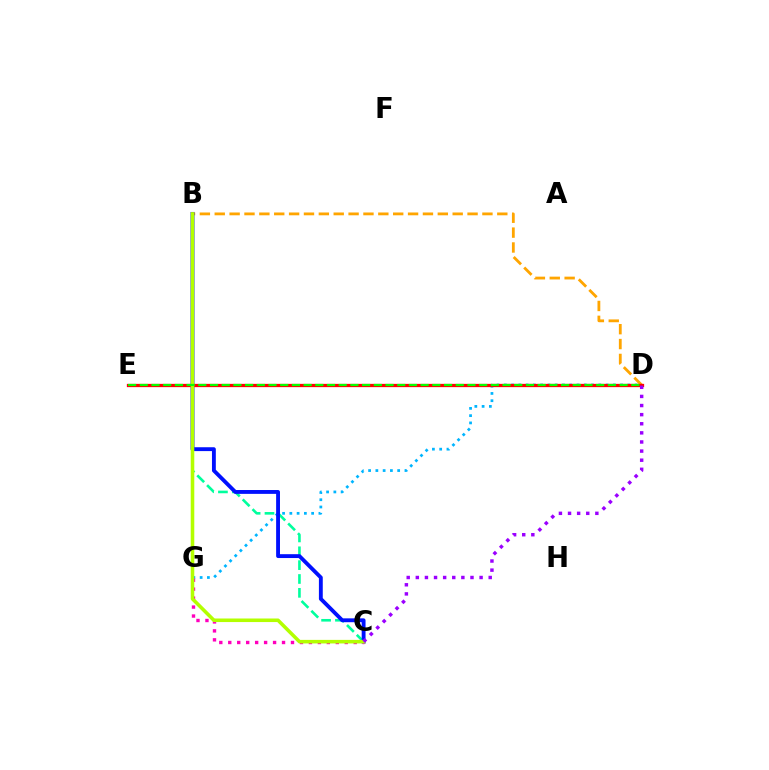{('B', 'D'): [{'color': '#ffa500', 'line_style': 'dashed', 'thickness': 2.02}], ('B', 'C'): [{'color': '#00ff9d', 'line_style': 'dashed', 'thickness': 1.88}, {'color': '#0010ff', 'line_style': 'solid', 'thickness': 2.78}, {'color': '#b3ff00', 'line_style': 'solid', 'thickness': 2.57}], ('D', 'G'): [{'color': '#00b5ff', 'line_style': 'dotted', 'thickness': 1.97}], ('D', 'E'): [{'color': '#ff0000', 'line_style': 'solid', 'thickness': 2.36}, {'color': '#08ff00', 'line_style': 'dashed', 'thickness': 1.59}], ('C', 'G'): [{'color': '#ff00bd', 'line_style': 'dotted', 'thickness': 2.43}], ('C', 'D'): [{'color': '#9b00ff', 'line_style': 'dotted', 'thickness': 2.48}]}